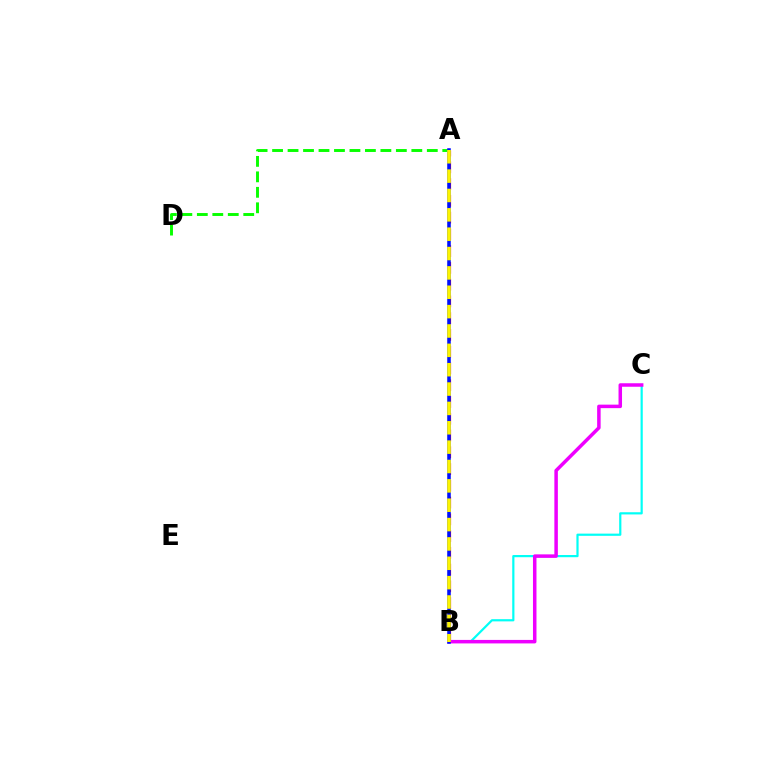{('B', 'C'): [{'color': '#00fff6', 'line_style': 'solid', 'thickness': 1.58}, {'color': '#ee00ff', 'line_style': 'solid', 'thickness': 2.52}], ('A', 'D'): [{'color': '#08ff00', 'line_style': 'dashed', 'thickness': 2.1}], ('A', 'B'): [{'color': '#ff0000', 'line_style': 'dashed', 'thickness': 2.28}, {'color': '#0010ff', 'line_style': 'solid', 'thickness': 2.55}, {'color': '#fcf500', 'line_style': 'dashed', 'thickness': 2.63}]}